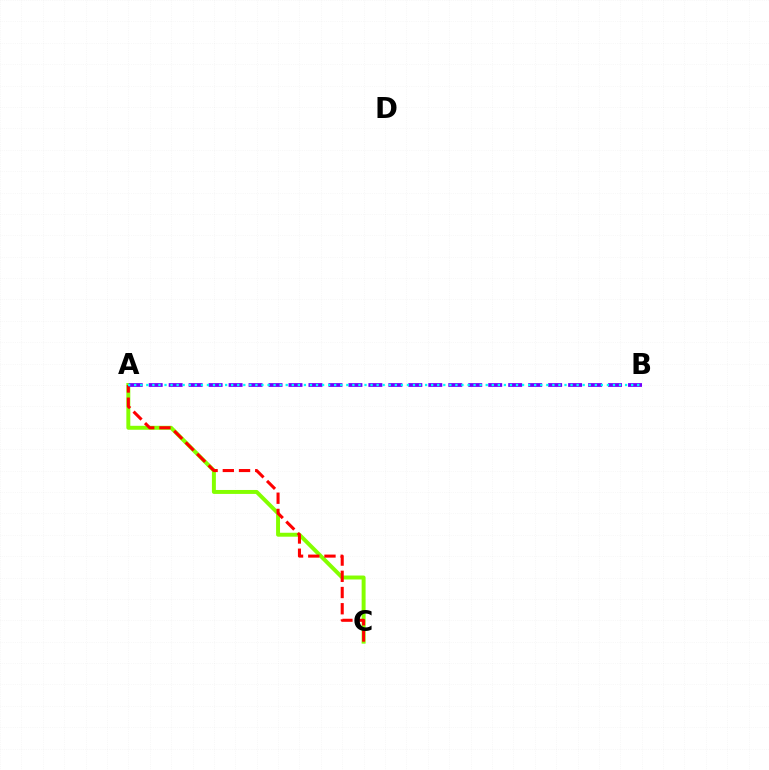{('A', 'C'): [{'color': '#84ff00', 'line_style': 'solid', 'thickness': 2.84}, {'color': '#ff0000', 'line_style': 'dashed', 'thickness': 2.2}], ('A', 'B'): [{'color': '#7200ff', 'line_style': 'dashed', 'thickness': 2.71}, {'color': '#00fff6', 'line_style': 'dotted', 'thickness': 1.65}]}